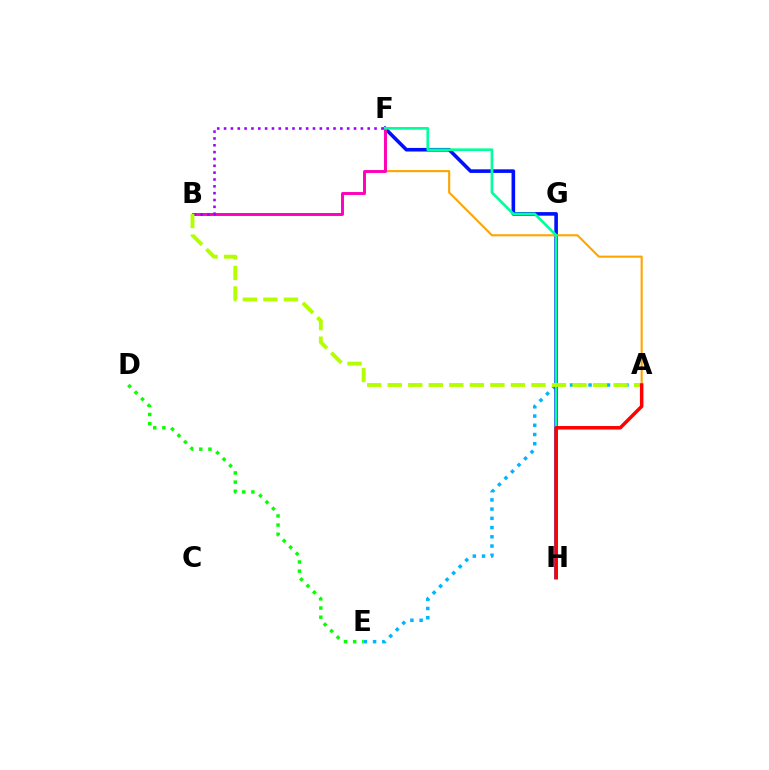{('A', 'E'): [{'color': '#00b5ff', 'line_style': 'dotted', 'thickness': 2.51}], ('F', 'H'): [{'color': '#0010ff', 'line_style': 'solid', 'thickness': 2.59}, {'color': '#00ff9d', 'line_style': 'solid', 'thickness': 1.93}], ('A', 'F'): [{'color': '#ffa500', 'line_style': 'solid', 'thickness': 1.52}], ('B', 'F'): [{'color': '#ff00bd', 'line_style': 'solid', 'thickness': 2.11}, {'color': '#9b00ff', 'line_style': 'dotted', 'thickness': 1.86}], ('A', 'B'): [{'color': '#b3ff00', 'line_style': 'dashed', 'thickness': 2.79}], ('D', 'E'): [{'color': '#08ff00', 'line_style': 'dotted', 'thickness': 2.49}], ('A', 'H'): [{'color': '#ff0000', 'line_style': 'solid', 'thickness': 2.52}]}